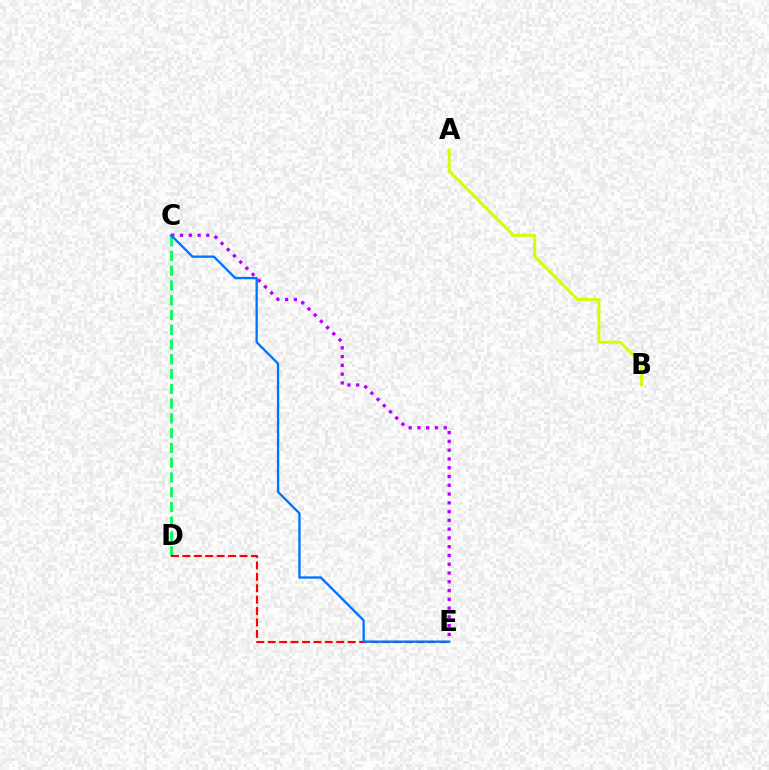{('C', 'D'): [{'color': '#00ff5c', 'line_style': 'dashed', 'thickness': 2.01}], ('D', 'E'): [{'color': '#ff0000', 'line_style': 'dashed', 'thickness': 1.55}], ('A', 'B'): [{'color': '#d1ff00', 'line_style': 'solid', 'thickness': 2.11}], ('C', 'E'): [{'color': '#b900ff', 'line_style': 'dotted', 'thickness': 2.38}, {'color': '#0074ff', 'line_style': 'solid', 'thickness': 1.68}]}